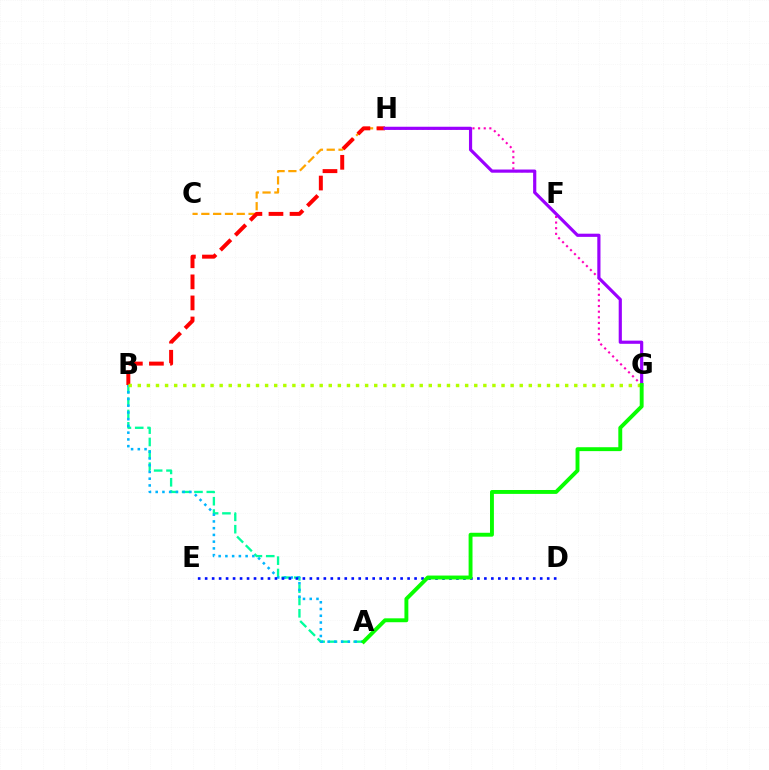{('A', 'B'): [{'color': '#00ff9d', 'line_style': 'dashed', 'thickness': 1.68}, {'color': '#00b5ff', 'line_style': 'dotted', 'thickness': 1.83}], ('G', 'H'): [{'color': '#ff00bd', 'line_style': 'dotted', 'thickness': 1.53}, {'color': '#9b00ff', 'line_style': 'solid', 'thickness': 2.29}], ('C', 'H'): [{'color': '#ffa500', 'line_style': 'dashed', 'thickness': 1.6}], ('D', 'E'): [{'color': '#0010ff', 'line_style': 'dotted', 'thickness': 1.9}], ('B', 'H'): [{'color': '#ff0000', 'line_style': 'dashed', 'thickness': 2.86}], ('B', 'G'): [{'color': '#b3ff00', 'line_style': 'dotted', 'thickness': 2.47}], ('A', 'G'): [{'color': '#08ff00', 'line_style': 'solid', 'thickness': 2.81}]}